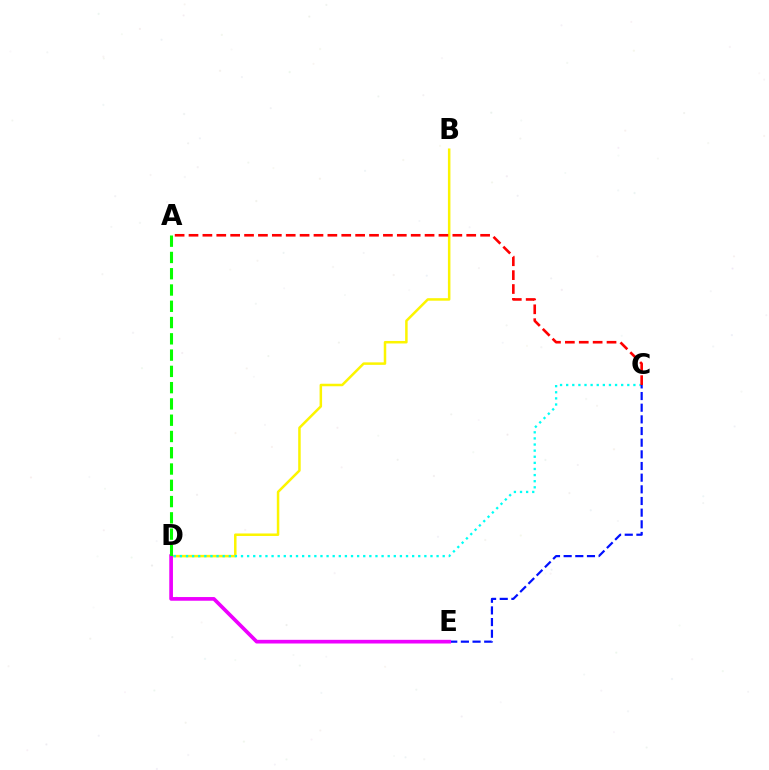{('B', 'D'): [{'color': '#fcf500', 'line_style': 'solid', 'thickness': 1.8}], ('C', 'D'): [{'color': '#00fff6', 'line_style': 'dotted', 'thickness': 1.66}], ('C', 'E'): [{'color': '#0010ff', 'line_style': 'dashed', 'thickness': 1.58}], ('D', 'E'): [{'color': '#ee00ff', 'line_style': 'solid', 'thickness': 2.65}], ('A', 'C'): [{'color': '#ff0000', 'line_style': 'dashed', 'thickness': 1.89}], ('A', 'D'): [{'color': '#08ff00', 'line_style': 'dashed', 'thickness': 2.21}]}